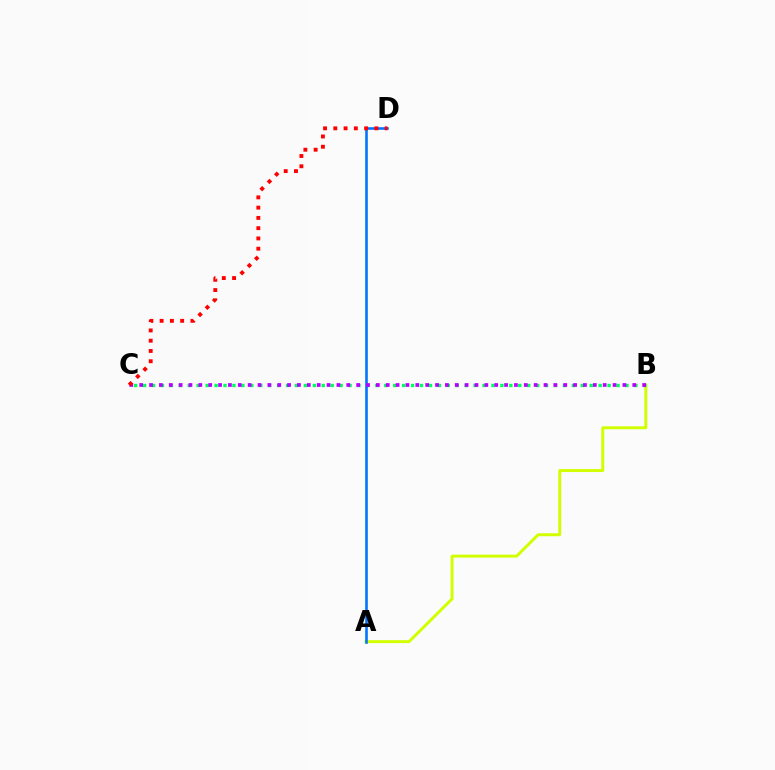{('A', 'B'): [{'color': '#d1ff00', 'line_style': 'solid', 'thickness': 2.13}], ('B', 'C'): [{'color': '#00ff5c', 'line_style': 'dotted', 'thickness': 2.43}, {'color': '#b900ff', 'line_style': 'dotted', 'thickness': 2.68}], ('A', 'D'): [{'color': '#0074ff', 'line_style': 'solid', 'thickness': 1.86}], ('C', 'D'): [{'color': '#ff0000', 'line_style': 'dotted', 'thickness': 2.79}]}